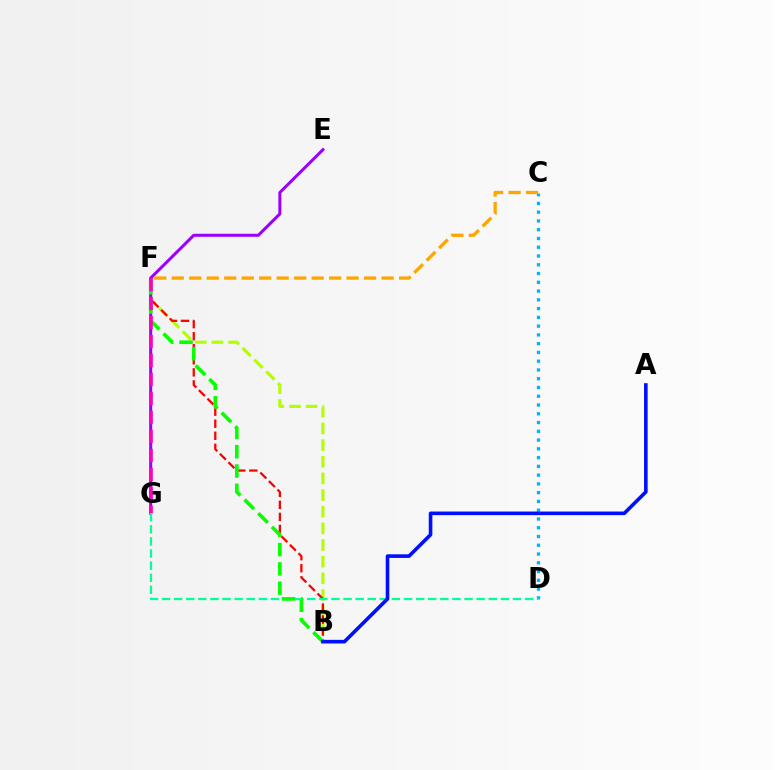{('B', 'F'): [{'color': '#b3ff00', 'line_style': 'dashed', 'thickness': 2.26}, {'color': '#ff0000', 'line_style': 'dashed', 'thickness': 1.64}, {'color': '#08ff00', 'line_style': 'dashed', 'thickness': 2.62}], ('C', 'D'): [{'color': '#00b5ff', 'line_style': 'dotted', 'thickness': 2.38}], ('E', 'G'): [{'color': '#9b00ff', 'line_style': 'solid', 'thickness': 2.18}], ('D', 'G'): [{'color': '#00ff9d', 'line_style': 'dashed', 'thickness': 1.64}], ('A', 'B'): [{'color': '#0010ff', 'line_style': 'solid', 'thickness': 2.6}], ('F', 'G'): [{'color': '#ff00bd', 'line_style': 'dashed', 'thickness': 2.58}], ('C', 'F'): [{'color': '#ffa500', 'line_style': 'dashed', 'thickness': 2.38}]}